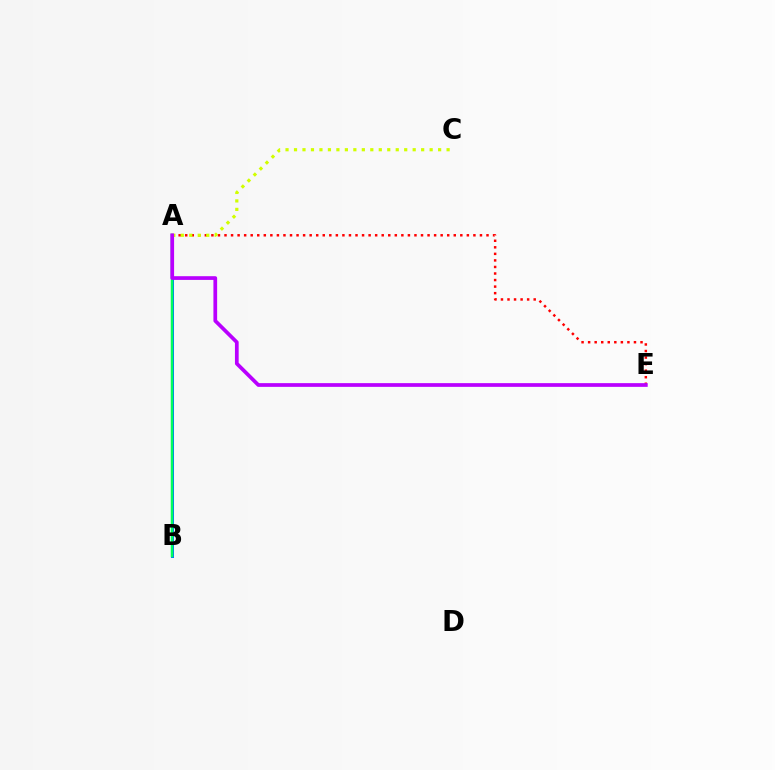{('A', 'E'): [{'color': '#ff0000', 'line_style': 'dotted', 'thickness': 1.78}, {'color': '#b900ff', 'line_style': 'solid', 'thickness': 2.68}], ('A', 'B'): [{'color': '#0074ff', 'line_style': 'solid', 'thickness': 2.16}, {'color': '#00ff5c', 'line_style': 'solid', 'thickness': 1.8}], ('A', 'C'): [{'color': '#d1ff00', 'line_style': 'dotted', 'thickness': 2.3}]}